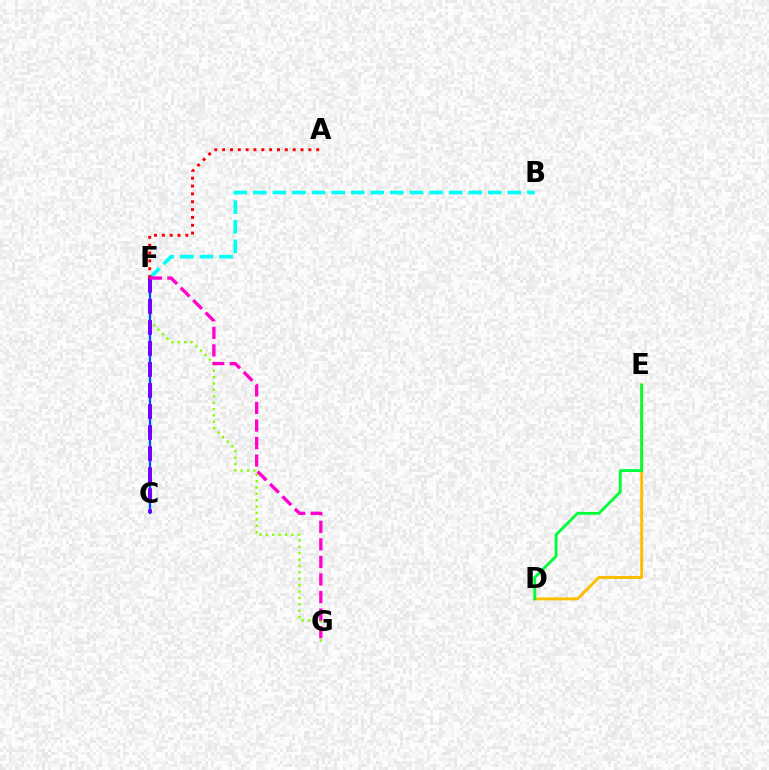{('F', 'G'): [{'color': '#84ff00', 'line_style': 'dotted', 'thickness': 1.74}, {'color': '#ff00cf', 'line_style': 'dashed', 'thickness': 2.38}], ('B', 'F'): [{'color': '#00fff6', 'line_style': 'dashed', 'thickness': 2.66}], ('C', 'F'): [{'color': '#004bff', 'line_style': 'solid', 'thickness': 1.68}, {'color': '#7200ff', 'line_style': 'dashed', 'thickness': 2.86}], ('D', 'E'): [{'color': '#ffbd00', 'line_style': 'solid', 'thickness': 2.09}, {'color': '#00ff39', 'line_style': 'solid', 'thickness': 2.04}], ('A', 'F'): [{'color': '#ff0000', 'line_style': 'dotted', 'thickness': 2.13}]}